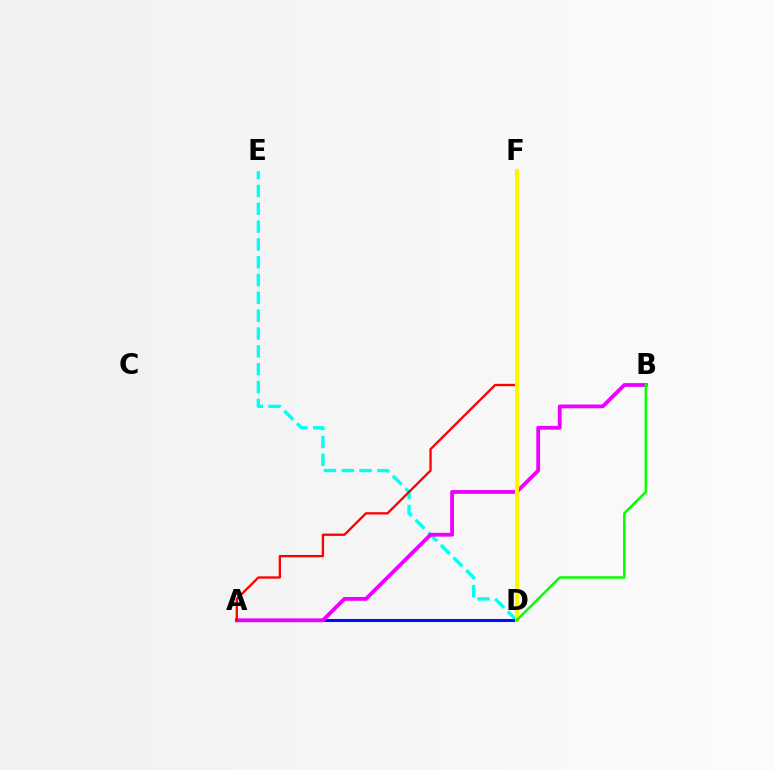{('D', 'E'): [{'color': '#00fff6', 'line_style': 'dashed', 'thickness': 2.42}], ('A', 'D'): [{'color': '#0010ff', 'line_style': 'solid', 'thickness': 2.2}], ('A', 'B'): [{'color': '#ee00ff', 'line_style': 'solid', 'thickness': 2.74}], ('A', 'F'): [{'color': '#ff0000', 'line_style': 'solid', 'thickness': 1.67}], ('D', 'F'): [{'color': '#fcf500', 'line_style': 'solid', 'thickness': 2.94}], ('B', 'D'): [{'color': '#08ff00', 'line_style': 'solid', 'thickness': 1.81}]}